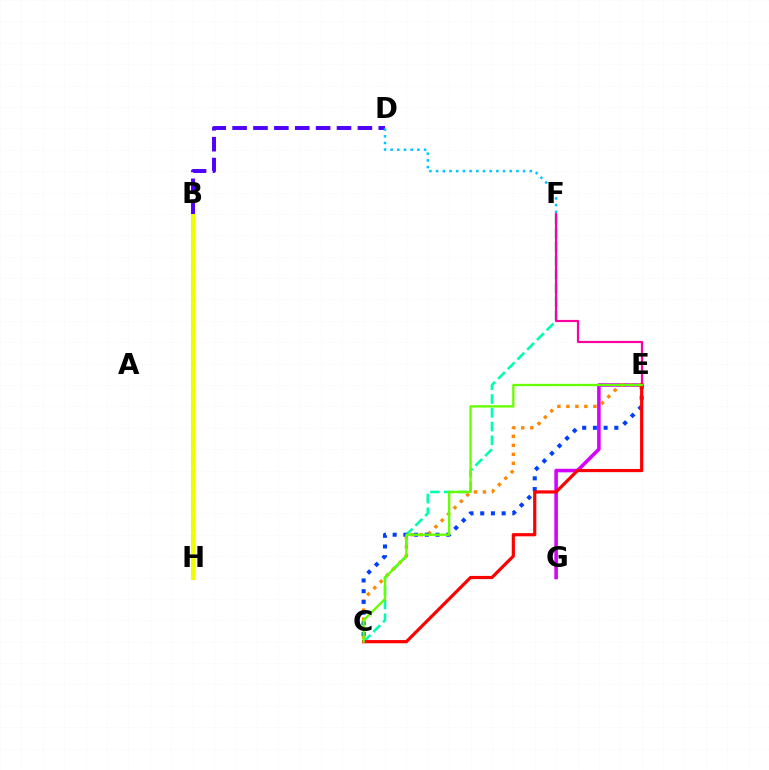{('C', 'F'): [{'color': '#00ffaf', 'line_style': 'dashed', 'thickness': 1.87}], ('E', 'G'): [{'color': '#d600ff', 'line_style': 'solid', 'thickness': 2.56}], ('C', 'E'): [{'color': '#ff8800', 'line_style': 'dotted', 'thickness': 2.44}, {'color': '#003fff', 'line_style': 'dotted', 'thickness': 2.91}, {'color': '#ff0000', 'line_style': 'solid', 'thickness': 2.3}, {'color': '#66ff00', 'line_style': 'solid', 'thickness': 1.66}], ('E', 'F'): [{'color': '#ff00a0', 'line_style': 'solid', 'thickness': 1.58}], ('B', 'H'): [{'color': '#00ff27', 'line_style': 'dashed', 'thickness': 2.23}, {'color': '#eeff00', 'line_style': 'solid', 'thickness': 2.98}], ('B', 'D'): [{'color': '#4f00ff', 'line_style': 'dashed', 'thickness': 2.84}], ('D', 'F'): [{'color': '#00c7ff', 'line_style': 'dotted', 'thickness': 1.82}]}